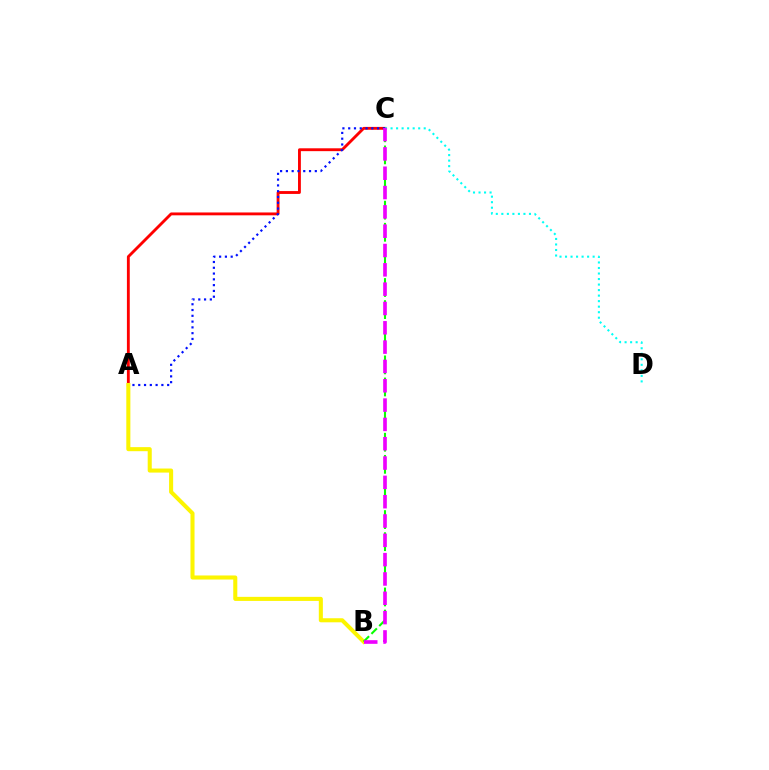{('A', 'C'): [{'color': '#ff0000', 'line_style': 'solid', 'thickness': 2.06}, {'color': '#0010ff', 'line_style': 'dotted', 'thickness': 1.57}], ('A', 'B'): [{'color': '#fcf500', 'line_style': 'solid', 'thickness': 2.92}], ('B', 'C'): [{'color': '#08ff00', 'line_style': 'dashed', 'thickness': 1.5}, {'color': '#ee00ff', 'line_style': 'dashed', 'thickness': 2.62}], ('C', 'D'): [{'color': '#00fff6', 'line_style': 'dotted', 'thickness': 1.5}]}